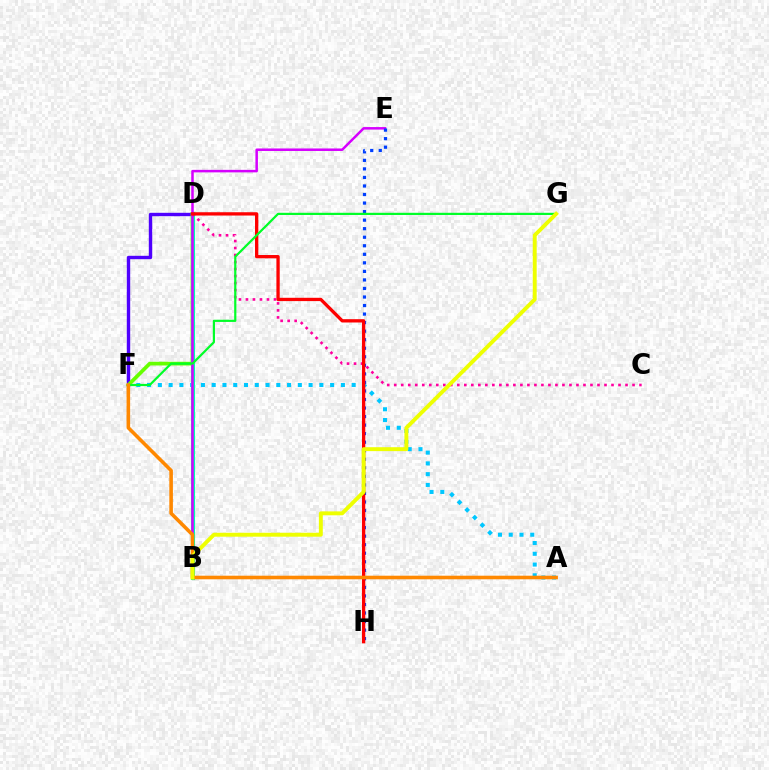{('D', 'F'): [{'color': '#4f00ff', 'line_style': 'solid', 'thickness': 2.44}, {'color': '#66ff00', 'line_style': 'solid', 'thickness': 2.67}], ('A', 'F'): [{'color': '#00c7ff', 'line_style': 'dotted', 'thickness': 2.93}, {'color': '#ff8800', 'line_style': 'solid', 'thickness': 2.58}], ('B', 'D'): [{'color': '#00ffaf', 'line_style': 'solid', 'thickness': 2.95}], ('B', 'E'): [{'color': '#d600ff', 'line_style': 'solid', 'thickness': 1.81}], ('C', 'D'): [{'color': '#ff00a0', 'line_style': 'dotted', 'thickness': 1.9}], ('E', 'H'): [{'color': '#003fff', 'line_style': 'dotted', 'thickness': 2.32}], ('D', 'H'): [{'color': '#ff0000', 'line_style': 'solid', 'thickness': 2.38}], ('F', 'G'): [{'color': '#00ff27', 'line_style': 'solid', 'thickness': 1.58}], ('B', 'G'): [{'color': '#eeff00', 'line_style': 'solid', 'thickness': 2.82}]}